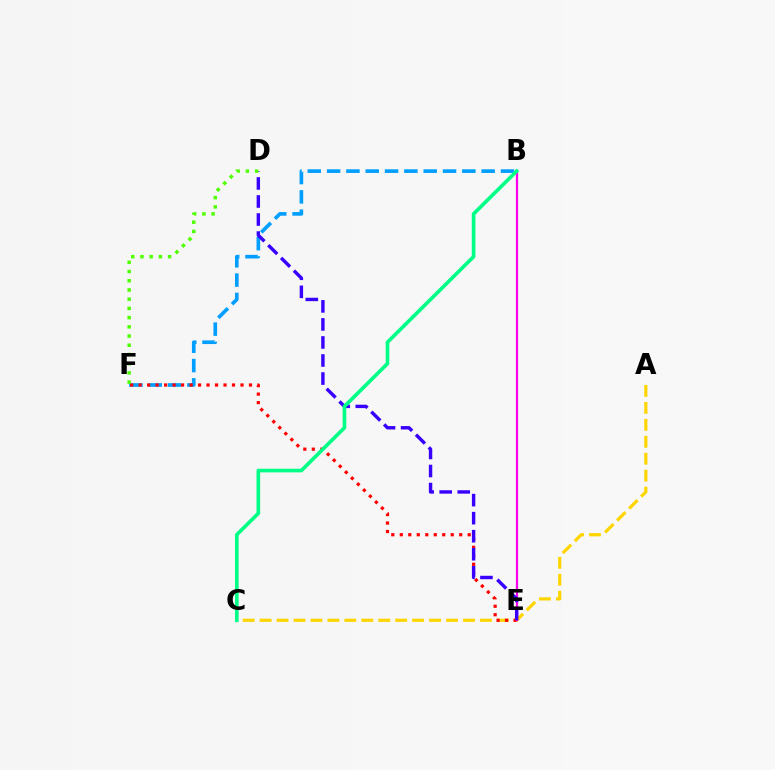{('B', 'F'): [{'color': '#009eff', 'line_style': 'dashed', 'thickness': 2.62}], ('A', 'C'): [{'color': '#ffd500', 'line_style': 'dashed', 'thickness': 2.3}], ('E', 'F'): [{'color': '#ff0000', 'line_style': 'dotted', 'thickness': 2.31}], ('B', 'E'): [{'color': '#ff00ed', 'line_style': 'solid', 'thickness': 1.62}], ('D', 'E'): [{'color': '#3700ff', 'line_style': 'dashed', 'thickness': 2.45}], ('B', 'C'): [{'color': '#00ff86', 'line_style': 'solid', 'thickness': 2.63}], ('D', 'F'): [{'color': '#4fff00', 'line_style': 'dotted', 'thickness': 2.5}]}